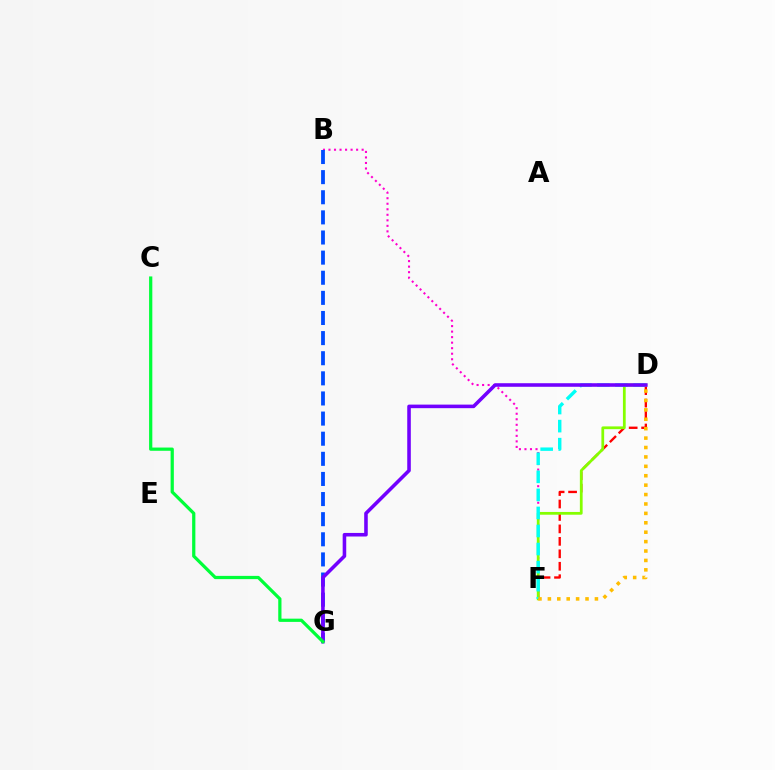{('B', 'F'): [{'color': '#ff00cf', 'line_style': 'dotted', 'thickness': 1.5}], ('D', 'F'): [{'color': '#ff0000', 'line_style': 'dashed', 'thickness': 1.69}, {'color': '#84ff00', 'line_style': 'solid', 'thickness': 1.99}, {'color': '#00fff6', 'line_style': 'dashed', 'thickness': 2.45}, {'color': '#ffbd00', 'line_style': 'dotted', 'thickness': 2.56}], ('B', 'G'): [{'color': '#004bff', 'line_style': 'dashed', 'thickness': 2.73}], ('D', 'G'): [{'color': '#7200ff', 'line_style': 'solid', 'thickness': 2.57}], ('C', 'G'): [{'color': '#00ff39', 'line_style': 'solid', 'thickness': 2.33}]}